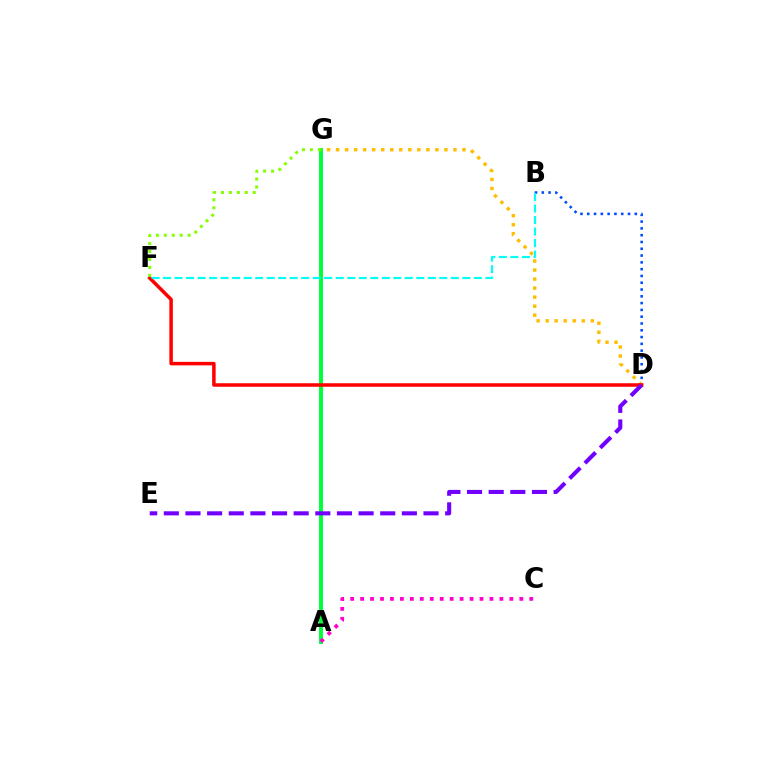{('B', 'D'): [{'color': '#004bff', 'line_style': 'dotted', 'thickness': 1.85}], ('A', 'G'): [{'color': '#00ff39', 'line_style': 'solid', 'thickness': 2.83}], ('D', 'G'): [{'color': '#ffbd00', 'line_style': 'dotted', 'thickness': 2.45}], ('D', 'F'): [{'color': '#ff0000', 'line_style': 'solid', 'thickness': 2.52}], ('D', 'E'): [{'color': '#7200ff', 'line_style': 'dashed', 'thickness': 2.94}], ('B', 'F'): [{'color': '#00fff6', 'line_style': 'dashed', 'thickness': 1.56}], ('F', 'G'): [{'color': '#84ff00', 'line_style': 'dotted', 'thickness': 2.16}], ('A', 'C'): [{'color': '#ff00cf', 'line_style': 'dotted', 'thickness': 2.7}]}